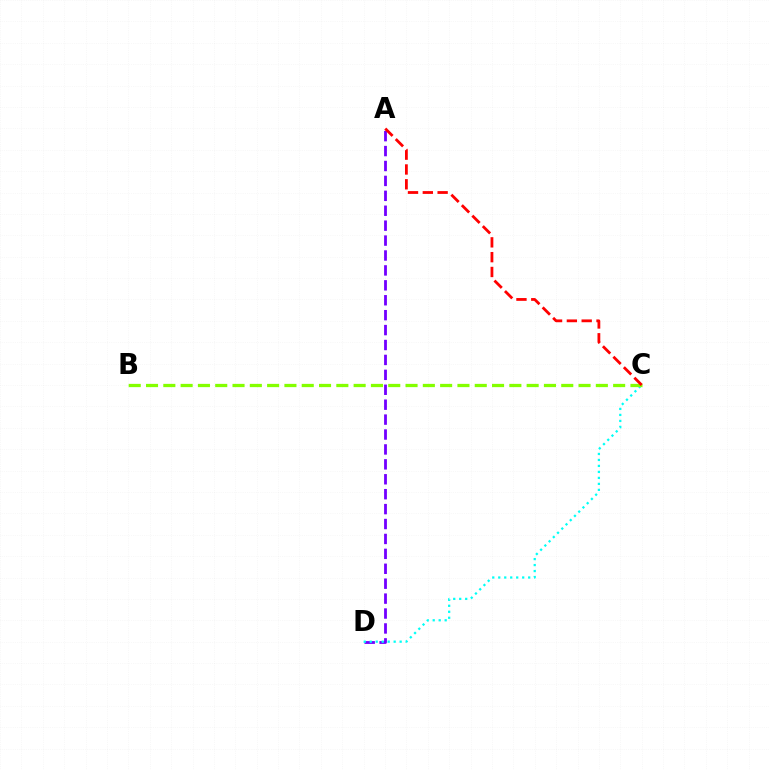{('A', 'D'): [{'color': '#7200ff', 'line_style': 'dashed', 'thickness': 2.03}], ('C', 'D'): [{'color': '#00fff6', 'line_style': 'dotted', 'thickness': 1.63}], ('B', 'C'): [{'color': '#84ff00', 'line_style': 'dashed', 'thickness': 2.35}], ('A', 'C'): [{'color': '#ff0000', 'line_style': 'dashed', 'thickness': 2.01}]}